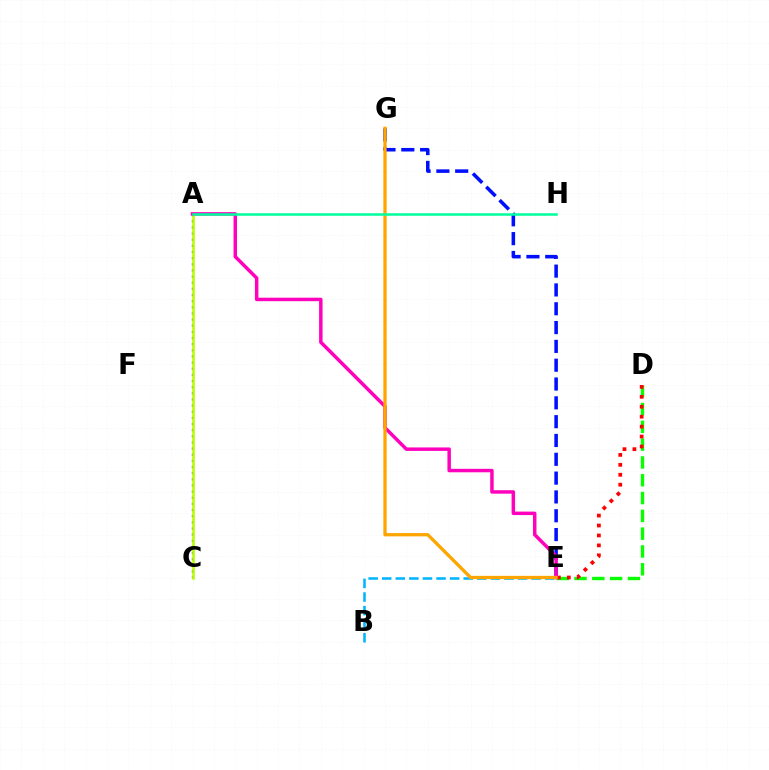{('D', 'E'): [{'color': '#08ff00', 'line_style': 'dashed', 'thickness': 2.42}, {'color': '#ff0000', 'line_style': 'dotted', 'thickness': 2.7}], ('E', 'G'): [{'color': '#0010ff', 'line_style': 'dashed', 'thickness': 2.56}, {'color': '#ffa500', 'line_style': 'solid', 'thickness': 2.36}], ('A', 'C'): [{'color': '#9b00ff', 'line_style': 'dotted', 'thickness': 1.67}, {'color': '#b3ff00', 'line_style': 'solid', 'thickness': 1.85}], ('B', 'E'): [{'color': '#00b5ff', 'line_style': 'dashed', 'thickness': 1.84}], ('A', 'E'): [{'color': '#ff00bd', 'line_style': 'solid', 'thickness': 2.5}], ('A', 'H'): [{'color': '#00ff9d', 'line_style': 'solid', 'thickness': 1.81}]}